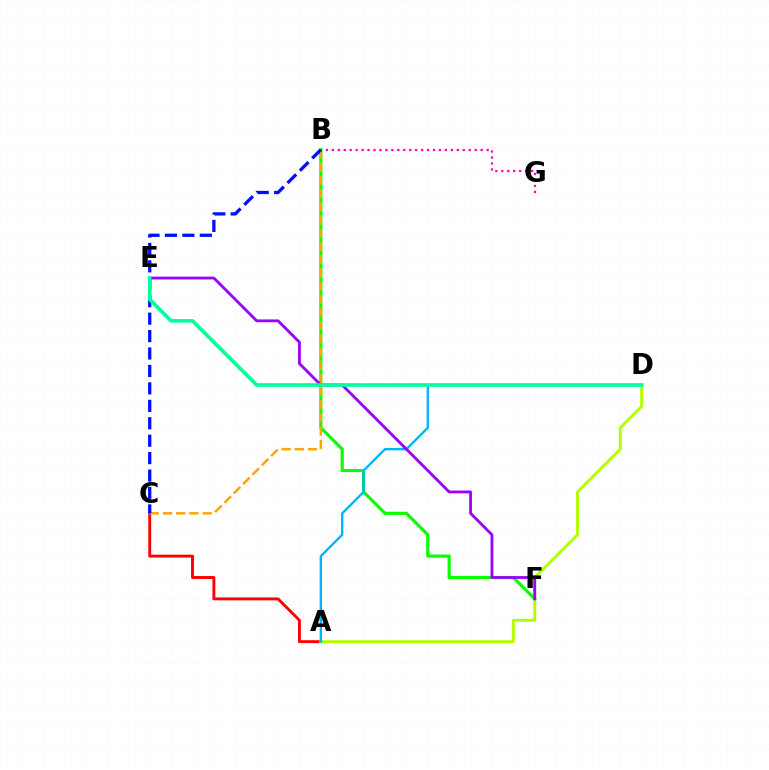{('B', 'F'): [{'color': '#08ff00', 'line_style': 'solid', 'thickness': 2.28}], ('A', 'C'): [{'color': '#ff0000', 'line_style': 'solid', 'thickness': 2.1}], ('A', 'D'): [{'color': '#b3ff00', 'line_style': 'solid', 'thickness': 2.11}, {'color': '#00b5ff', 'line_style': 'solid', 'thickness': 1.7}], ('B', 'C'): [{'color': '#ffa500', 'line_style': 'dashed', 'thickness': 1.79}, {'color': '#0010ff', 'line_style': 'dashed', 'thickness': 2.37}], ('B', 'G'): [{'color': '#ff00bd', 'line_style': 'dotted', 'thickness': 1.62}], ('E', 'F'): [{'color': '#9b00ff', 'line_style': 'solid', 'thickness': 2.02}], ('D', 'E'): [{'color': '#00ff9d', 'line_style': 'solid', 'thickness': 2.6}]}